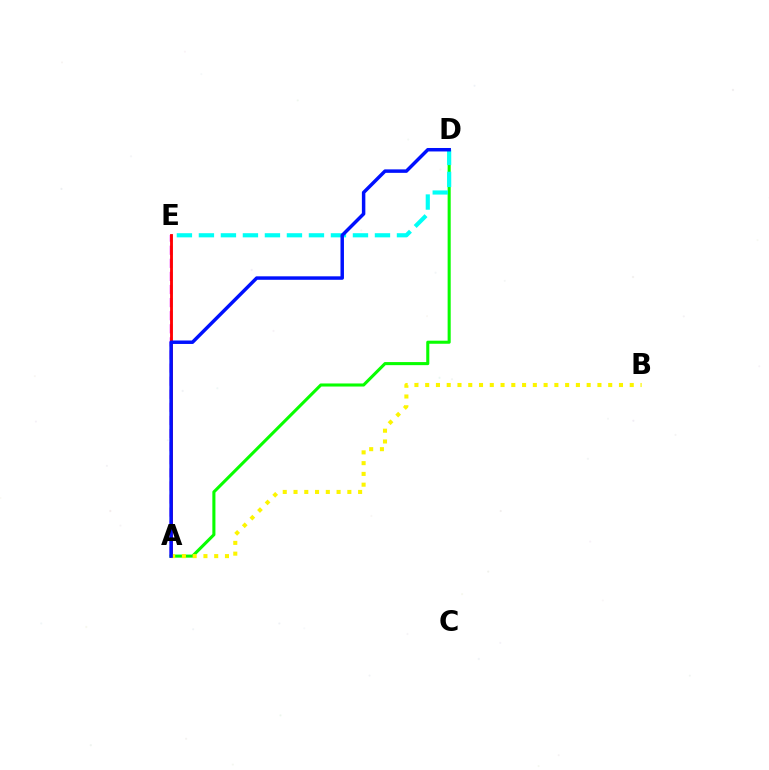{('A', 'E'): [{'color': '#ee00ff', 'line_style': 'dashed', 'thickness': 1.78}, {'color': '#ff0000', 'line_style': 'solid', 'thickness': 2.05}], ('A', 'D'): [{'color': '#08ff00', 'line_style': 'solid', 'thickness': 2.21}, {'color': '#0010ff', 'line_style': 'solid', 'thickness': 2.5}], ('D', 'E'): [{'color': '#00fff6', 'line_style': 'dashed', 'thickness': 2.99}], ('A', 'B'): [{'color': '#fcf500', 'line_style': 'dotted', 'thickness': 2.93}]}